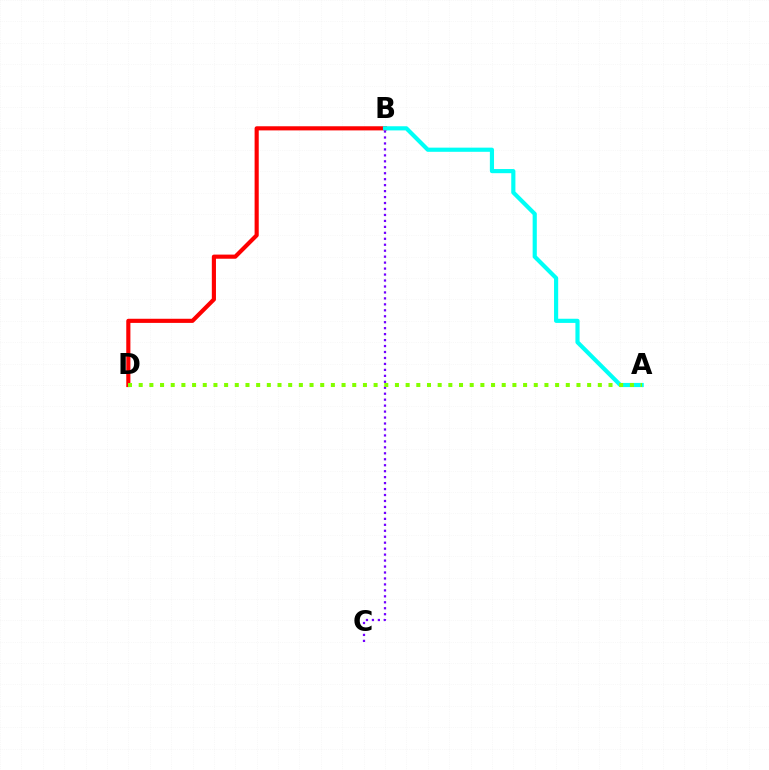{('B', 'D'): [{'color': '#ff0000', 'line_style': 'solid', 'thickness': 2.98}], ('A', 'B'): [{'color': '#00fff6', 'line_style': 'solid', 'thickness': 2.99}], ('B', 'C'): [{'color': '#7200ff', 'line_style': 'dotted', 'thickness': 1.62}], ('A', 'D'): [{'color': '#84ff00', 'line_style': 'dotted', 'thickness': 2.9}]}